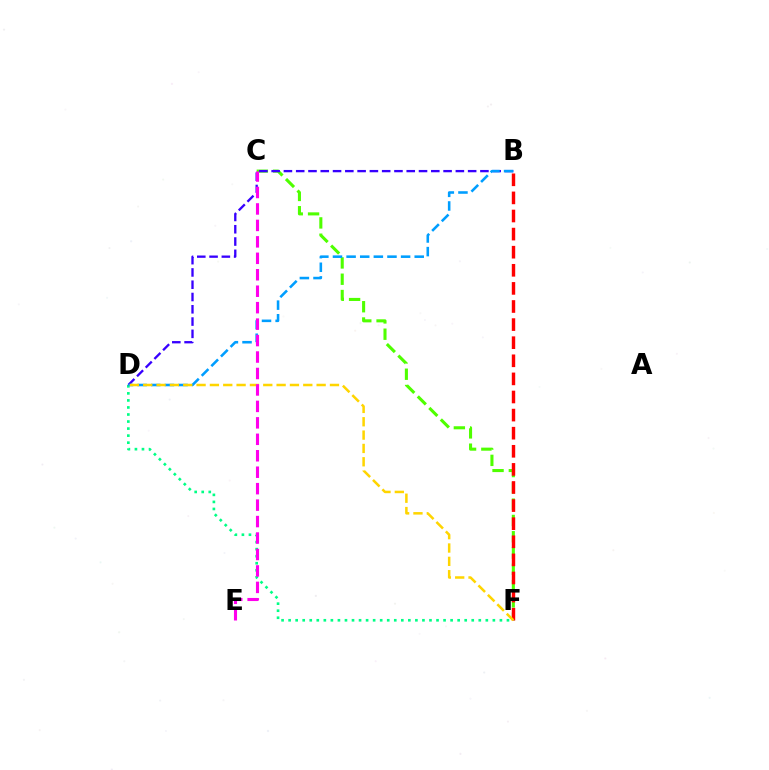{('C', 'F'): [{'color': '#4fff00', 'line_style': 'dashed', 'thickness': 2.21}], ('B', 'F'): [{'color': '#ff0000', 'line_style': 'dashed', 'thickness': 2.46}], ('D', 'F'): [{'color': '#00ff86', 'line_style': 'dotted', 'thickness': 1.91}, {'color': '#ffd500', 'line_style': 'dashed', 'thickness': 1.81}], ('B', 'D'): [{'color': '#3700ff', 'line_style': 'dashed', 'thickness': 1.67}, {'color': '#009eff', 'line_style': 'dashed', 'thickness': 1.85}], ('C', 'E'): [{'color': '#ff00ed', 'line_style': 'dashed', 'thickness': 2.24}]}